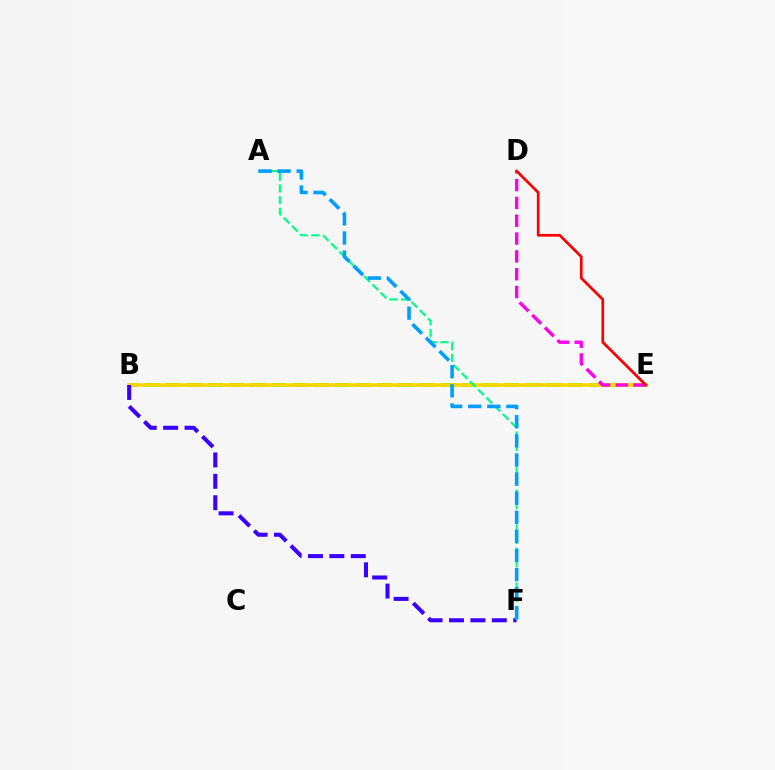{('B', 'E'): [{'color': '#4fff00', 'line_style': 'dashed', 'thickness': 2.87}, {'color': '#ffd500', 'line_style': 'solid', 'thickness': 2.55}], ('B', 'F'): [{'color': '#3700ff', 'line_style': 'dashed', 'thickness': 2.91}], ('A', 'F'): [{'color': '#00ff86', 'line_style': 'dashed', 'thickness': 1.58}, {'color': '#009eff', 'line_style': 'dashed', 'thickness': 2.6}], ('D', 'E'): [{'color': '#ff00ed', 'line_style': 'dashed', 'thickness': 2.42}, {'color': '#ff0000', 'line_style': 'solid', 'thickness': 1.96}]}